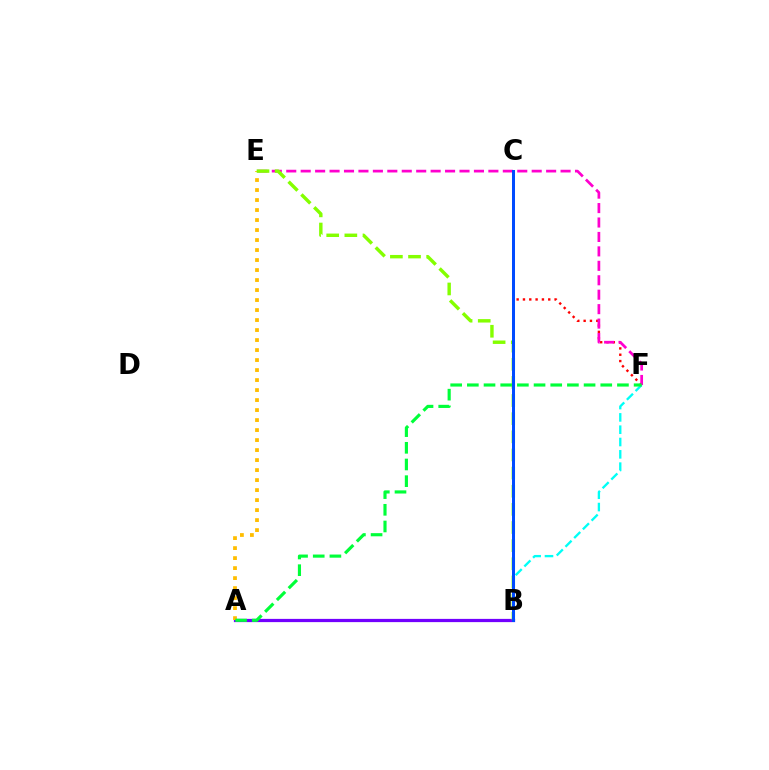{('A', 'B'): [{'color': '#7200ff', 'line_style': 'solid', 'thickness': 2.33}], ('B', 'F'): [{'color': '#00fff6', 'line_style': 'dashed', 'thickness': 1.67}], ('C', 'F'): [{'color': '#ff0000', 'line_style': 'dotted', 'thickness': 1.72}], ('A', 'E'): [{'color': '#ffbd00', 'line_style': 'dotted', 'thickness': 2.72}], ('E', 'F'): [{'color': '#ff00cf', 'line_style': 'dashed', 'thickness': 1.96}], ('A', 'F'): [{'color': '#00ff39', 'line_style': 'dashed', 'thickness': 2.27}], ('B', 'E'): [{'color': '#84ff00', 'line_style': 'dashed', 'thickness': 2.46}], ('B', 'C'): [{'color': '#004bff', 'line_style': 'solid', 'thickness': 2.17}]}